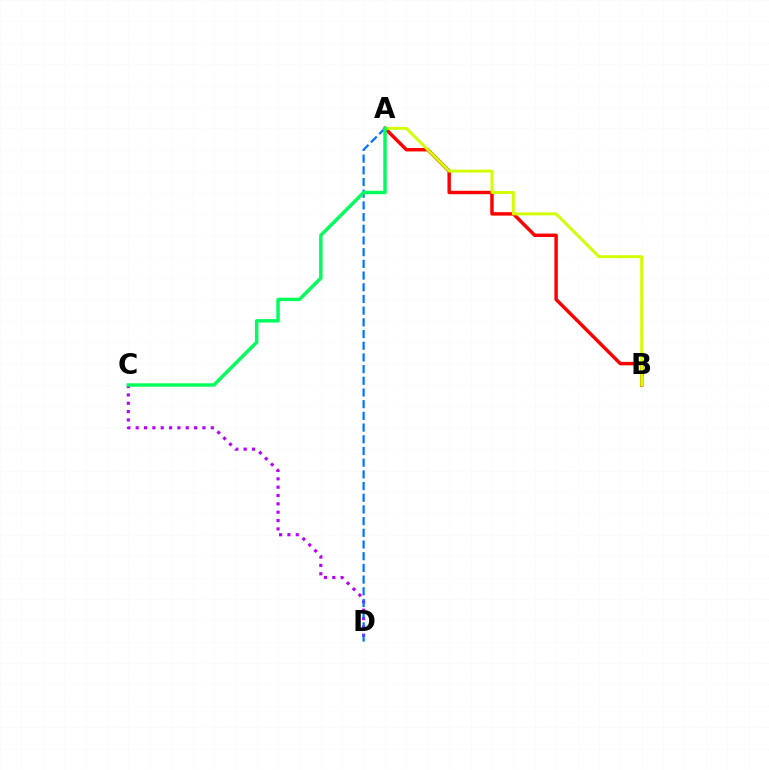{('C', 'D'): [{'color': '#b900ff', 'line_style': 'dotted', 'thickness': 2.27}], ('A', 'D'): [{'color': '#0074ff', 'line_style': 'dashed', 'thickness': 1.59}], ('A', 'B'): [{'color': '#ff0000', 'line_style': 'solid', 'thickness': 2.48}, {'color': '#d1ff00', 'line_style': 'solid', 'thickness': 2.09}], ('A', 'C'): [{'color': '#00ff5c', 'line_style': 'solid', 'thickness': 2.48}]}